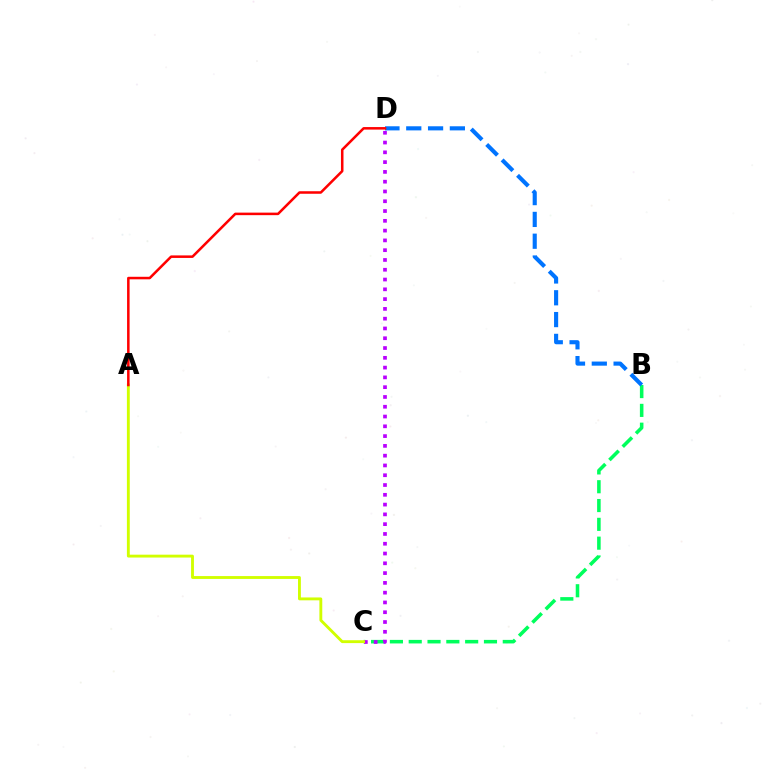{('B', 'C'): [{'color': '#00ff5c', 'line_style': 'dashed', 'thickness': 2.56}], ('C', 'D'): [{'color': '#b900ff', 'line_style': 'dotted', 'thickness': 2.66}], ('B', 'D'): [{'color': '#0074ff', 'line_style': 'dashed', 'thickness': 2.96}], ('A', 'C'): [{'color': '#d1ff00', 'line_style': 'solid', 'thickness': 2.07}], ('A', 'D'): [{'color': '#ff0000', 'line_style': 'solid', 'thickness': 1.82}]}